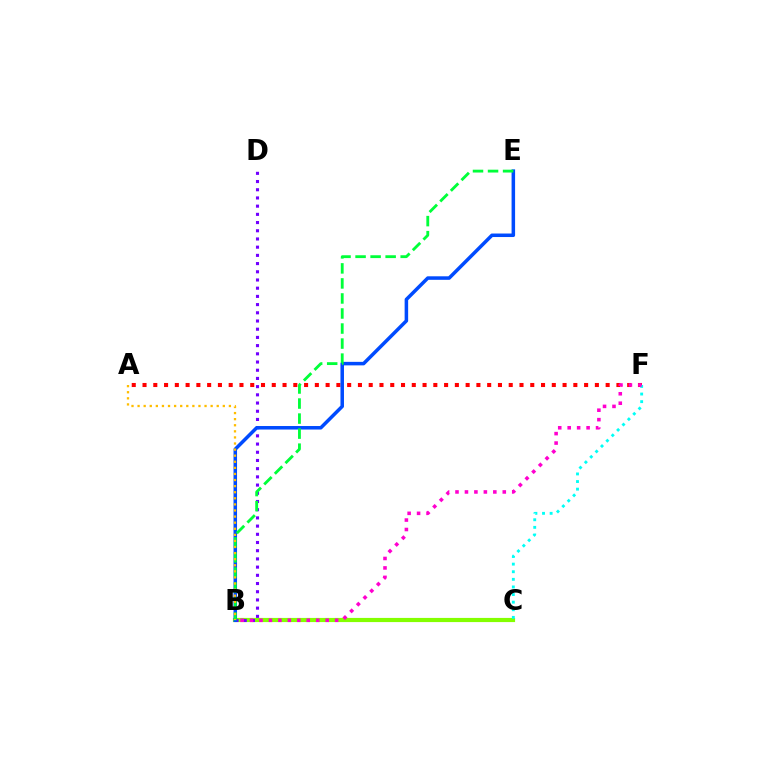{('B', 'C'): [{'color': '#84ff00', 'line_style': 'solid', 'thickness': 3.0}], ('A', 'F'): [{'color': '#ff0000', 'line_style': 'dotted', 'thickness': 2.93}], ('B', 'D'): [{'color': '#7200ff', 'line_style': 'dotted', 'thickness': 2.23}], ('B', 'E'): [{'color': '#004bff', 'line_style': 'solid', 'thickness': 2.53}, {'color': '#00ff39', 'line_style': 'dashed', 'thickness': 2.04}], ('C', 'F'): [{'color': '#00fff6', 'line_style': 'dotted', 'thickness': 2.07}], ('A', 'B'): [{'color': '#ffbd00', 'line_style': 'dotted', 'thickness': 1.65}], ('B', 'F'): [{'color': '#ff00cf', 'line_style': 'dotted', 'thickness': 2.57}]}